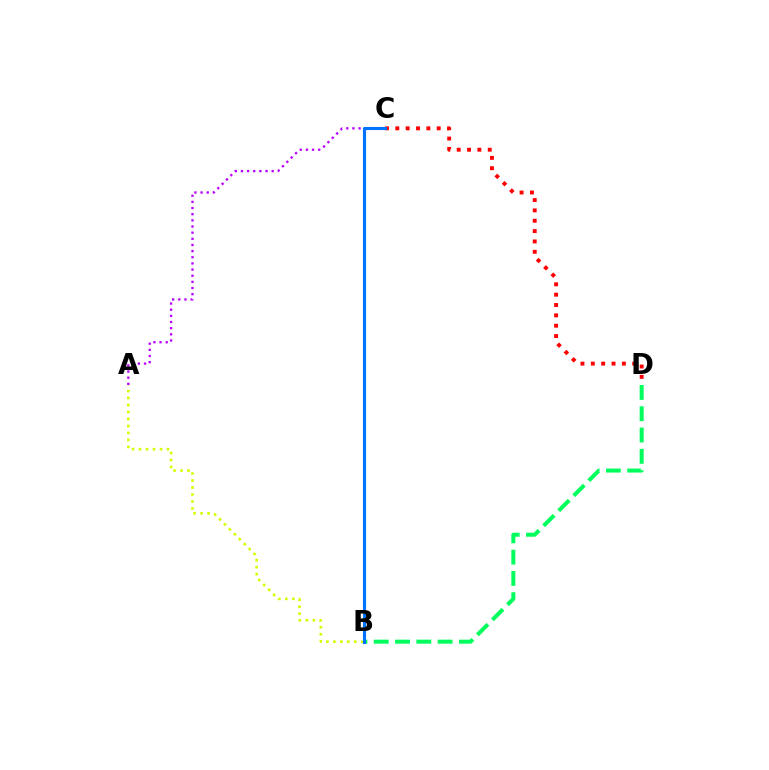{('A', 'C'): [{'color': '#b900ff', 'line_style': 'dotted', 'thickness': 1.67}], ('B', 'D'): [{'color': '#00ff5c', 'line_style': 'dashed', 'thickness': 2.89}], ('A', 'B'): [{'color': '#d1ff00', 'line_style': 'dotted', 'thickness': 1.9}], ('C', 'D'): [{'color': '#ff0000', 'line_style': 'dotted', 'thickness': 2.81}], ('B', 'C'): [{'color': '#0074ff', 'line_style': 'solid', 'thickness': 2.24}]}